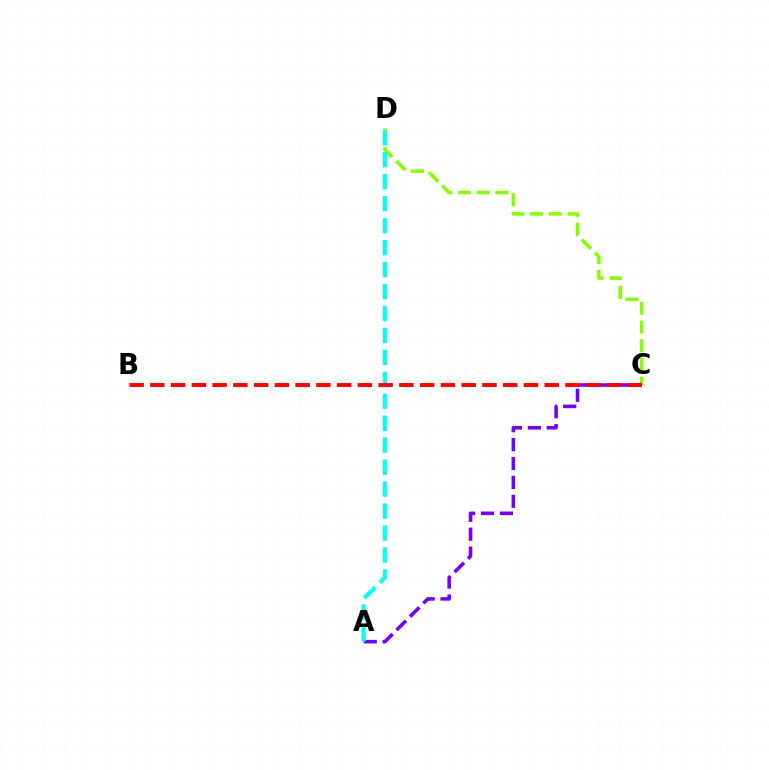{('C', 'D'): [{'color': '#84ff00', 'line_style': 'dashed', 'thickness': 2.54}], ('A', 'C'): [{'color': '#7200ff', 'line_style': 'dashed', 'thickness': 2.57}], ('A', 'D'): [{'color': '#00fff6', 'line_style': 'dashed', 'thickness': 2.98}], ('B', 'C'): [{'color': '#ff0000', 'line_style': 'dashed', 'thickness': 2.82}]}